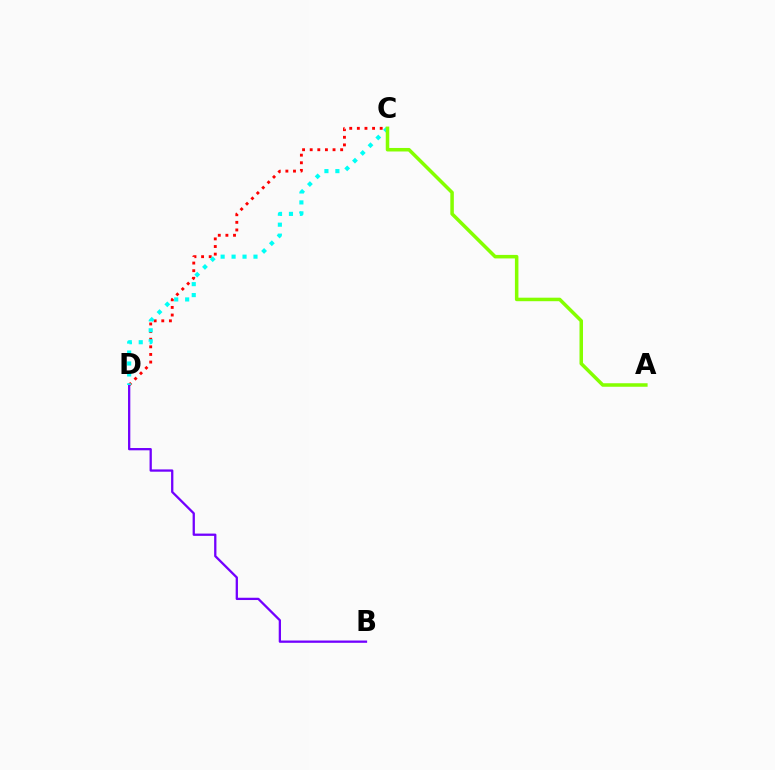{('C', 'D'): [{'color': '#ff0000', 'line_style': 'dotted', 'thickness': 2.07}, {'color': '#00fff6', 'line_style': 'dotted', 'thickness': 2.97}], ('B', 'D'): [{'color': '#7200ff', 'line_style': 'solid', 'thickness': 1.65}], ('A', 'C'): [{'color': '#84ff00', 'line_style': 'solid', 'thickness': 2.53}]}